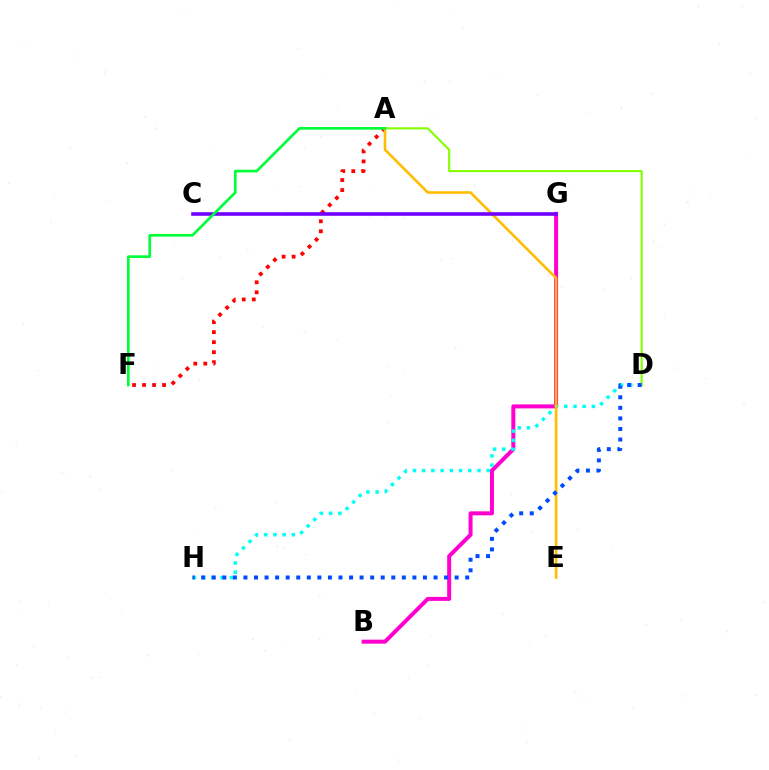{('A', 'F'): [{'color': '#ff0000', 'line_style': 'dotted', 'thickness': 2.72}, {'color': '#00ff39', 'line_style': 'solid', 'thickness': 1.92}], ('B', 'G'): [{'color': '#ff00cf', 'line_style': 'solid', 'thickness': 2.87}], ('D', 'H'): [{'color': '#00fff6', 'line_style': 'dotted', 'thickness': 2.51}, {'color': '#004bff', 'line_style': 'dotted', 'thickness': 2.87}], ('A', 'D'): [{'color': '#84ff00', 'line_style': 'solid', 'thickness': 1.52}], ('A', 'E'): [{'color': '#ffbd00', 'line_style': 'solid', 'thickness': 1.89}], ('C', 'G'): [{'color': '#7200ff', 'line_style': 'solid', 'thickness': 2.59}]}